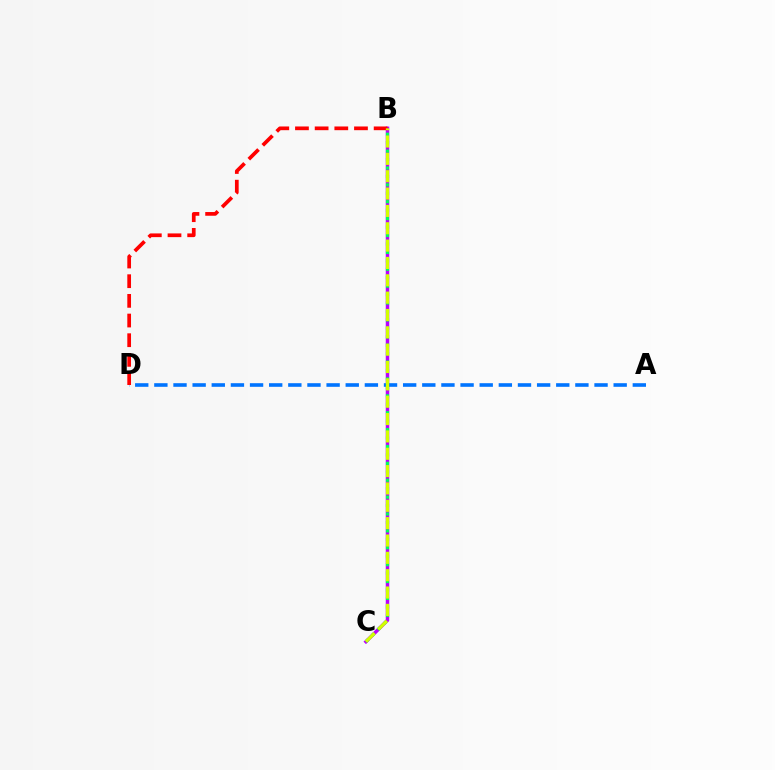{('B', 'C'): [{'color': '#b900ff', 'line_style': 'solid', 'thickness': 2.51}, {'color': '#00ff5c', 'line_style': 'dotted', 'thickness': 2.29}, {'color': '#d1ff00', 'line_style': 'dashed', 'thickness': 2.36}], ('A', 'D'): [{'color': '#0074ff', 'line_style': 'dashed', 'thickness': 2.6}], ('B', 'D'): [{'color': '#ff0000', 'line_style': 'dashed', 'thickness': 2.67}]}